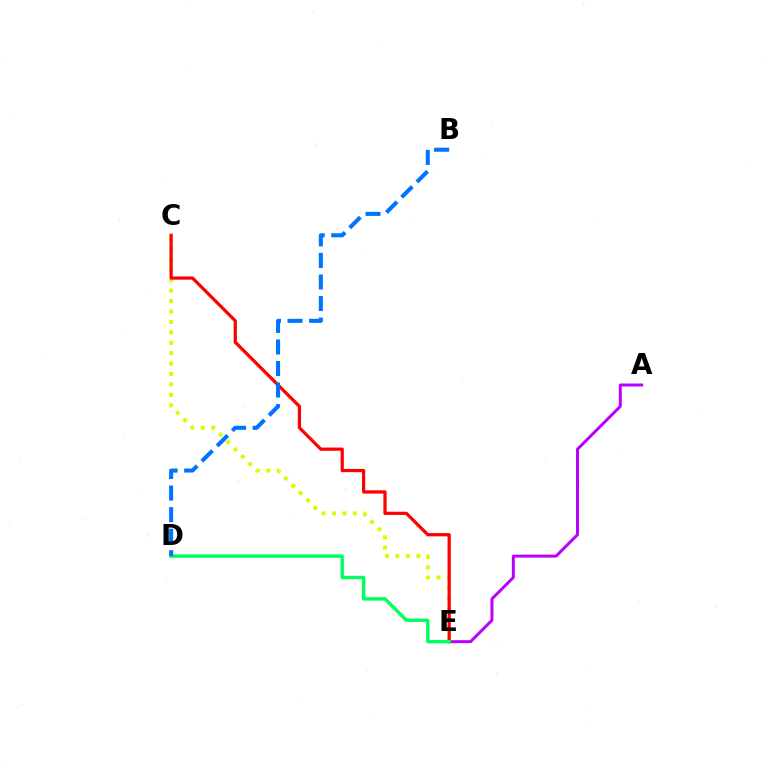{('A', 'E'): [{'color': '#b900ff', 'line_style': 'solid', 'thickness': 2.15}], ('C', 'E'): [{'color': '#d1ff00', 'line_style': 'dotted', 'thickness': 2.83}, {'color': '#ff0000', 'line_style': 'solid', 'thickness': 2.32}], ('D', 'E'): [{'color': '#00ff5c', 'line_style': 'solid', 'thickness': 2.44}], ('B', 'D'): [{'color': '#0074ff', 'line_style': 'dashed', 'thickness': 2.93}]}